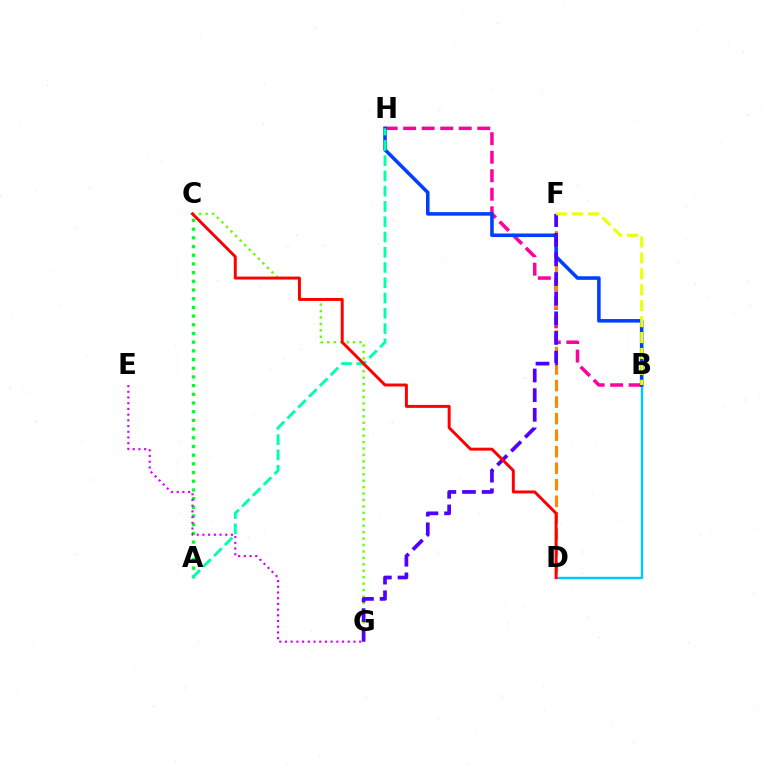{('B', 'D'): [{'color': '#00c7ff', 'line_style': 'solid', 'thickness': 1.73}], ('A', 'C'): [{'color': '#00ff27', 'line_style': 'dotted', 'thickness': 2.36}], ('C', 'G'): [{'color': '#66ff00', 'line_style': 'dotted', 'thickness': 1.75}], ('B', 'H'): [{'color': '#ff00a0', 'line_style': 'dashed', 'thickness': 2.52}, {'color': '#003fff', 'line_style': 'solid', 'thickness': 2.55}], ('D', 'F'): [{'color': '#ff8800', 'line_style': 'dashed', 'thickness': 2.25}], ('F', 'G'): [{'color': '#4f00ff', 'line_style': 'dashed', 'thickness': 2.67}], ('A', 'H'): [{'color': '#00ffaf', 'line_style': 'dashed', 'thickness': 2.07}], ('B', 'F'): [{'color': '#eeff00', 'line_style': 'dashed', 'thickness': 2.16}], ('E', 'G'): [{'color': '#d600ff', 'line_style': 'dotted', 'thickness': 1.55}], ('C', 'D'): [{'color': '#ff0000', 'line_style': 'solid', 'thickness': 2.12}]}